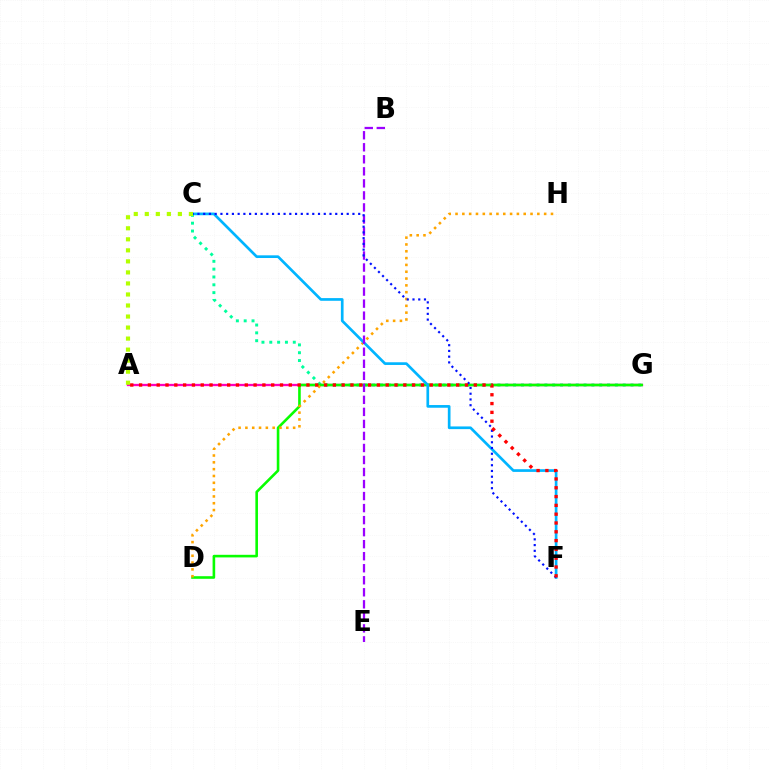{('C', 'G'): [{'color': '#00ff9d', 'line_style': 'dotted', 'thickness': 2.13}], ('A', 'G'): [{'color': '#ff00bd', 'line_style': 'solid', 'thickness': 1.66}], ('D', 'G'): [{'color': '#08ff00', 'line_style': 'solid', 'thickness': 1.87}], ('D', 'H'): [{'color': '#ffa500', 'line_style': 'dotted', 'thickness': 1.85}], ('C', 'F'): [{'color': '#00b5ff', 'line_style': 'solid', 'thickness': 1.93}, {'color': '#0010ff', 'line_style': 'dotted', 'thickness': 1.56}], ('B', 'E'): [{'color': '#9b00ff', 'line_style': 'dashed', 'thickness': 1.63}], ('A', 'F'): [{'color': '#ff0000', 'line_style': 'dotted', 'thickness': 2.39}], ('A', 'C'): [{'color': '#b3ff00', 'line_style': 'dotted', 'thickness': 3.0}]}